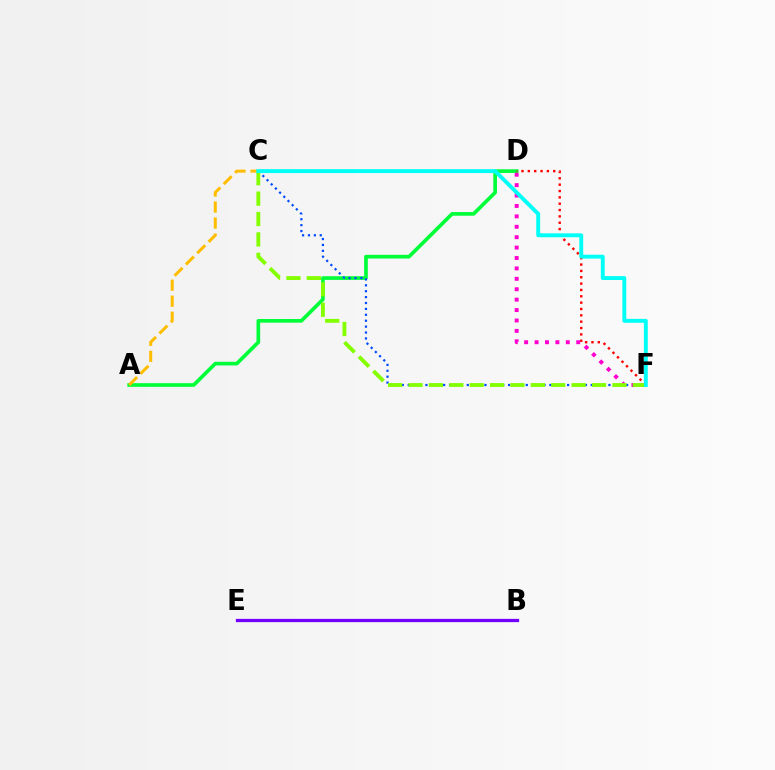{('A', 'D'): [{'color': '#00ff39', 'line_style': 'solid', 'thickness': 2.64}], ('D', 'F'): [{'color': '#ff0000', 'line_style': 'dotted', 'thickness': 1.72}, {'color': '#ff00cf', 'line_style': 'dotted', 'thickness': 2.83}], ('A', 'C'): [{'color': '#ffbd00', 'line_style': 'dashed', 'thickness': 2.18}], ('C', 'F'): [{'color': '#004bff', 'line_style': 'dotted', 'thickness': 1.6}, {'color': '#84ff00', 'line_style': 'dashed', 'thickness': 2.77}, {'color': '#00fff6', 'line_style': 'solid', 'thickness': 2.81}], ('B', 'E'): [{'color': '#7200ff', 'line_style': 'solid', 'thickness': 2.36}]}